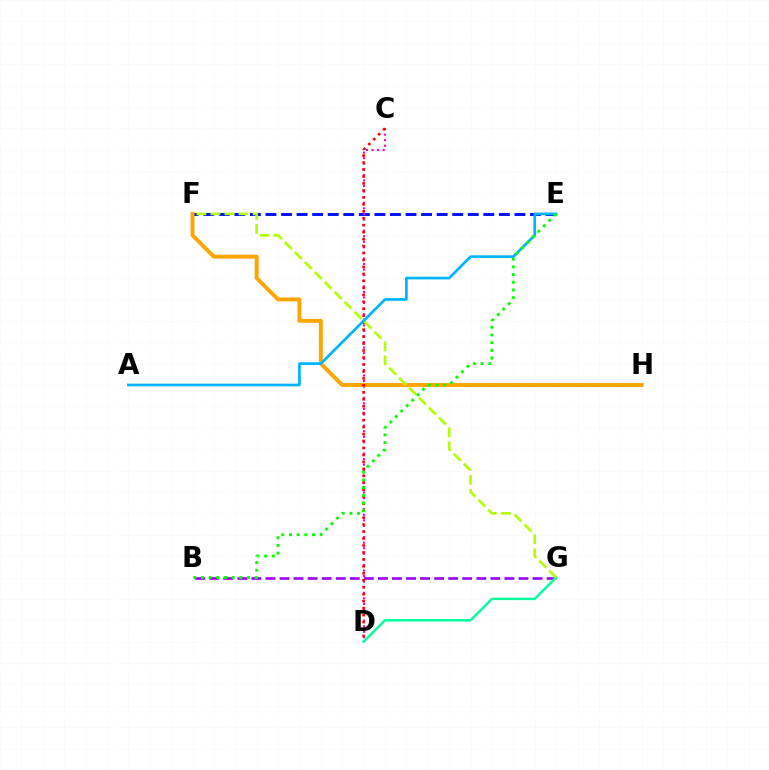{('E', 'F'): [{'color': '#0010ff', 'line_style': 'dashed', 'thickness': 2.11}], ('B', 'G'): [{'color': '#9b00ff', 'line_style': 'dashed', 'thickness': 1.91}], ('C', 'D'): [{'color': '#ff00bd', 'line_style': 'dotted', 'thickness': 1.51}, {'color': '#ff0000', 'line_style': 'dotted', 'thickness': 1.89}], ('F', 'H'): [{'color': '#ffa500', 'line_style': 'solid', 'thickness': 2.82}], ('A', 'E'): [{'color': '#00b5ff', 'line_style': 'solid', 'thickness': 1.95}], ('D', 'G'): [{'color': '#00ff9d', 'line_style': 'solid', 'thickness': 1.77}], ('B', 'E'): [{'color': '#08ff00', 'line_style': 'dotted', 'thickness': 2.09}], ('F', 'G'): [{'color': '#b3ff00', 'line_style': 'dashed', 'thickness': 1.91}]}